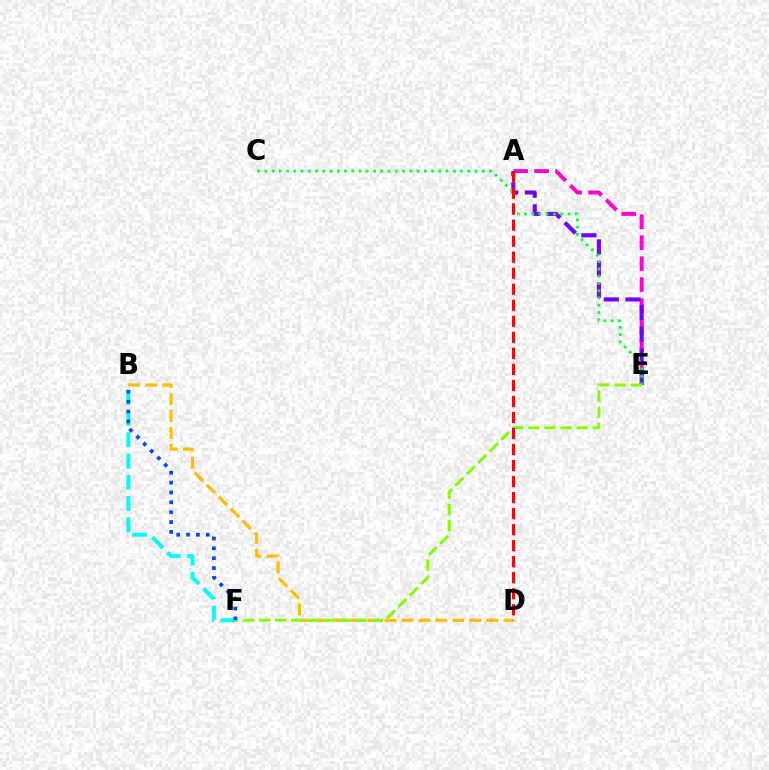{('A', 'E'): [{'color': '#ff00cf', 'line_style': 'dashed', 'thickness': 2.85}, {'color': '#7200ff', 'line_style': 'dashed', 'thickness': 2.94}], ('B', 'D'): [{'color': '#ffbd00', 'line_style': 'dashed', 'thickness': 2.31}], ('B', 'F'): [{'color': '#00fff6', 'line_style': 'dashed', 'thickness': 2.89}, {'color': '#004bff', 'line_style': 'dotted', 'thickness': 2.68}], ('C', 'E'): [{'color': '#00ff39', 'line_style': 'dotted', 'thickness': 1.97}], ('E', 'F'): [{'color': '#84ff00', 'line_style': 'dashed', 'thickness': 2.19}], ('A', 'D'): [{'color': '#ff0000', 'line_style': 'dashed', 'thickness': 2.18}]}